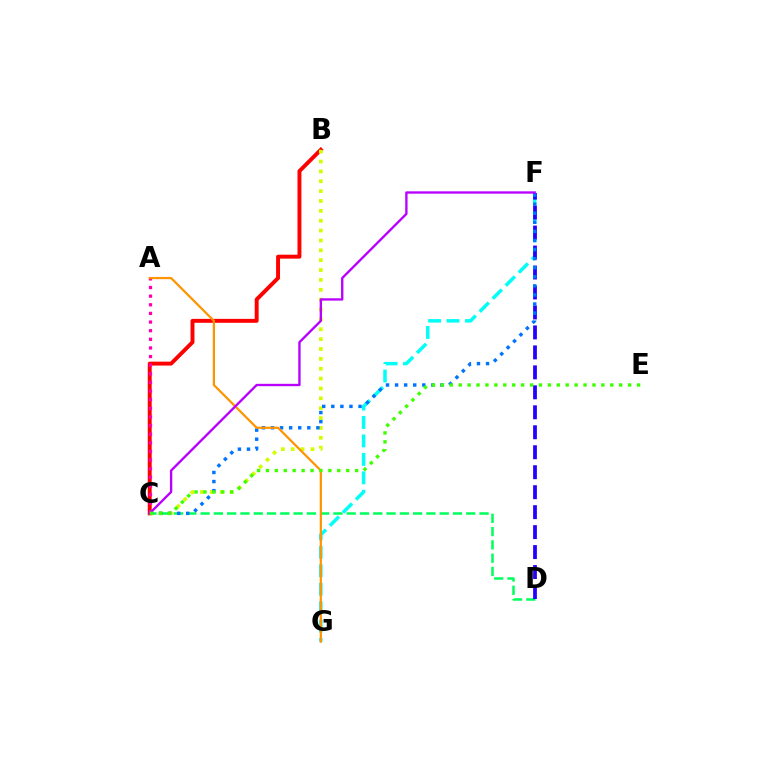{('B', 'C'): [{'color': '#ff0000', 'line_style': 'solid', 'thickness': 2.83}, {'color': '#d1ff00', 'line_style': 'dotted', 'thickness': 2.68}], ('F', 'G'): [{'color': '#00fff6', 'line_style': 'dashed', 'thickness': 2.51}], ('C', 'D'): [{'color': '#00ff5c', 'line_style': 'dashed', 'thickness': 1.8}], ('D', 'F'): [{'color': '#2500ff', 'line_style': 'dashed', 'thickness': 2.71}], ('C', 'F'): [{'color': '#0074ff', 'line_style': 'dotted', 'thickness': 2.47}, {'color': '#b900ff', 'line_style': 'solid', 'thickness': 1.69}], ('A', 'C'): [{'color': '#ff00ac', 'line_style': 'dotted', 'thickness': 2.34}], ('A', 'G'): [{'color': '#ff9400', 'line_style': 'solid', 'thickness': 1.6}], ('C', 'E'): [{'color': '#3dff00', 'line_style': 'dotted', 'thickness': 2.42}]}